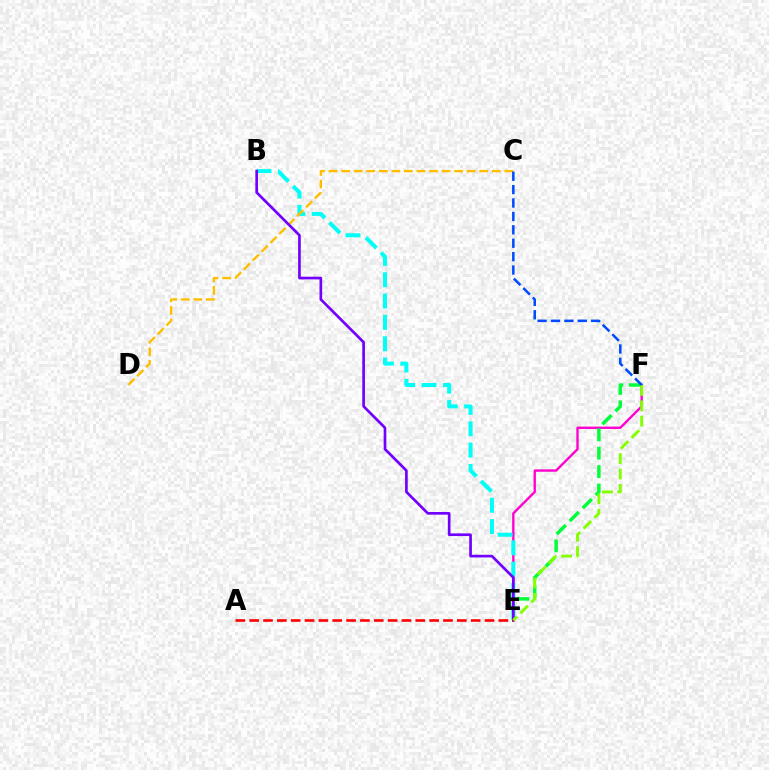{('E', 'F'): [{'color': '#ff00cf', 'line_style': 'solid', 'thickness': 1.7}, {'color': '#00ff39', 'line_style': 'dashed', 'thickness': 2.5}, {'color': '#84ff00', 'line_style': 'dashed', 'thickness': 2.09}], ('B', 'E'): [{'color': '#00fff6', 'line_style': 'dashed', 'thickness': 2.9}, {'color': '#7200ff', 'line_style': 'solid', 'thickness': 1.93}], ('C', 'D'): [{'color': '#ffbd00', 'line_style': 'dashed', 'thickness': 1.71}], ('A', 'E'): [{'color': '#ff0000', 'line_style': 'dashed', 'thickness': 1.88}], ('C', 'F'): [{'color': '#004bff', 'line_style': 'dashed', 'thickness': 1.82}]}